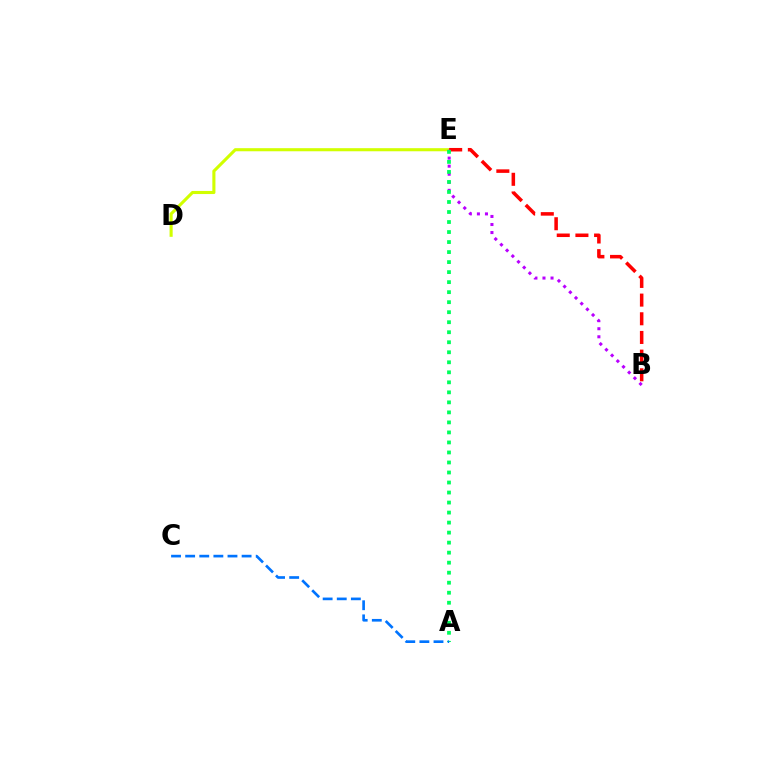{('D', 'E'): [{'color': '#d1ff00', 'line_style': 'solid', 'thickness': 2.23}], ('B', 'E'): [{'color': '#ff0000', 'line_style': 'dashed', 'thickness': 2.54}, {'color': '#b900ff', 'line_style': 'dotted', 'thickness': 2.19}], ('A', 'E'): [{'color': '#00ff5c', 'line_style': 'dotted', 'thickness': 2.72}], ('A', 'C'): [{'color': '#0074ff', 'line_style': 'dashed', 'thickness': 1.92}]}